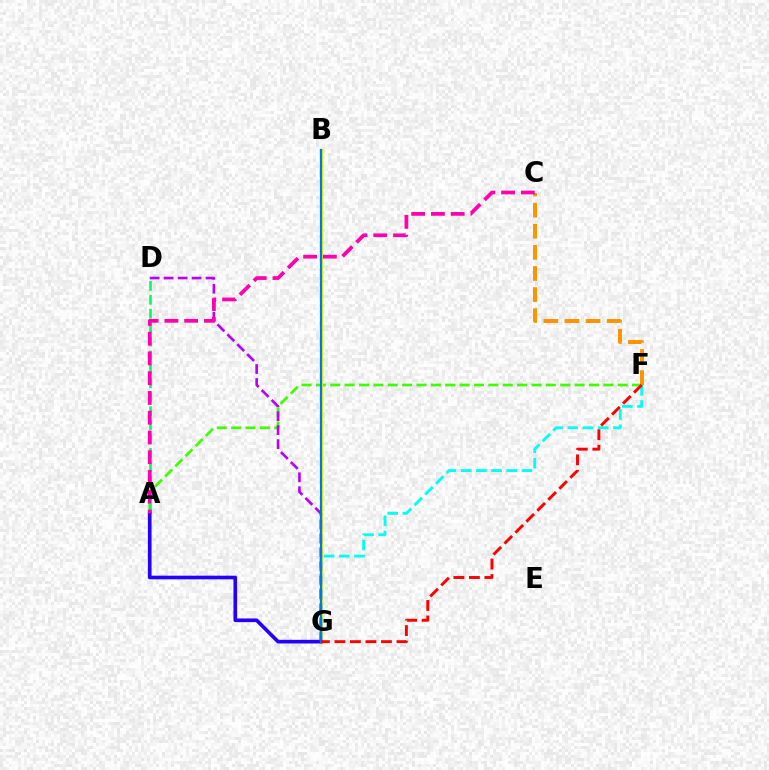{('A', 'F'): [{'color': '#3dff00', 'line_style': 'dashed', 'thickness': 1.95}], ('A', 'D'): [{'color': '#00ff5c', 'line_style': 'dashed', 'thickness': 1.89}], ('B', 'G'): [{'color': '#d1ff00', 'line_style': 'solid', 'thickness': 2.3}, {'color': '#0074ff', 'line_style': 'solid', 'thickness': 1.56}], ('F', 'G'): [{'color': '#00fff6', 'line_style': 'dashed', 'thickness': 2.06}, {'color': '#ff0000', 'line_style': 'dashed', 'thickness': 2.11}], ('A', 'G'): [{'color': '#2500ff', 'line_style': 'solid', 'thickness': 2.63}], ('C', 'F'): [{'color': '#ff9400', 'line_style': 'dashed', 'thickness': 2.87}], ('D', 'G'): [{'color': '#b900ff', 'line_style': 'dashed', 'thickness': 1.9}], ('A', 'C'): [{'color': '#ff00ac', 'line_style': 'dashed', 'thickness': 2.68}]}